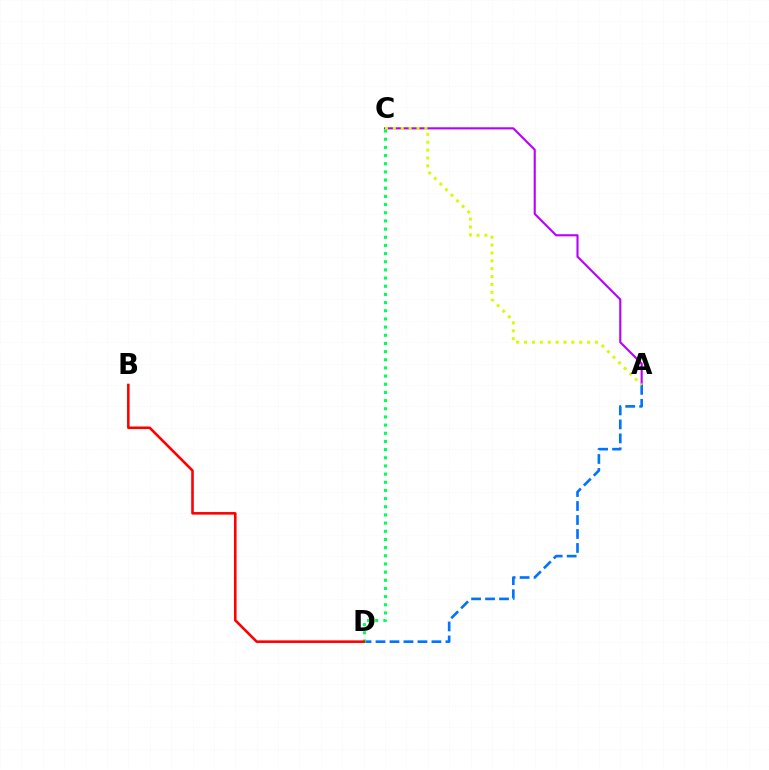{('A', 'C'): [{'color': '#b900ff', 'line_style': 'solid', 'thickness': 1.52}, {'color': '#d1ff00', 'line_style': 'dotted', 'thickness': 2.14}], ('A', 'D'): [{'color': '#0074ff', 'line_style': 'dashed', 'thickness': 1.9}], ('C', 'D'): [{'color': '#00ff5c', 'line_style': 'dotted', 'thickness': 2.22}], ('B', 'D'): [{'color': '#ff0000', 'line_style': 'solid', 'thickness': 1.86}]}